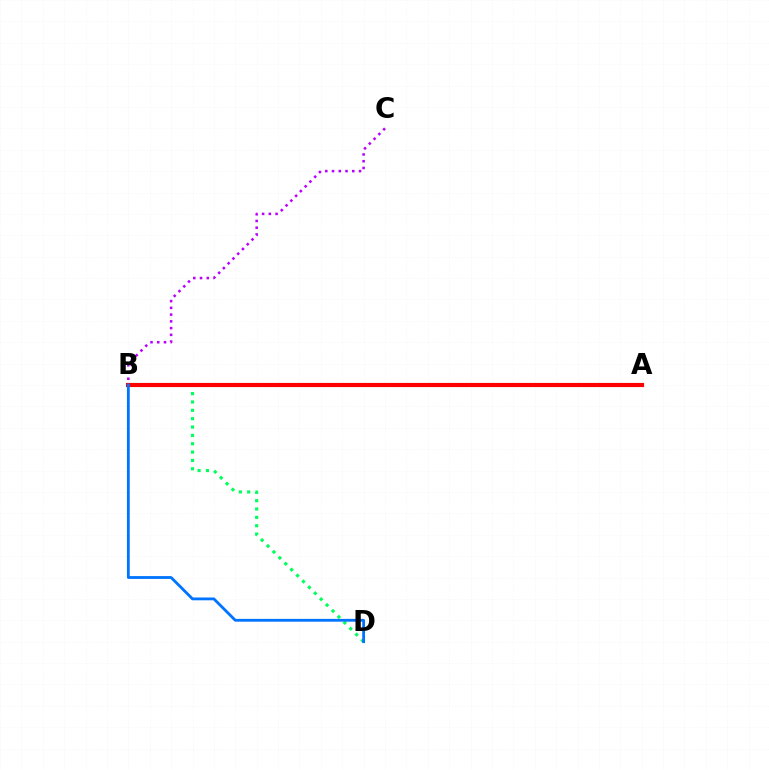{('A', 'B'): [{'color': '#d1ff00', 'line_style': 'solid', 'thickness': 2.58}, {'color': '#ff0000', 'line_style': 'solid', 'thickness': 2.98}], ('B', 'D'): [{'color': '#00ff5c', 'line_style': 'dotted', 'thickness': 2.27}, {'color': '#0074ff', 'line_style': 'solid', 'thickness': 2.02}], ('B', 'C'): [{'color': '#b900ff', 'line_style': 'dotted', 'thickness': 1.83}]}